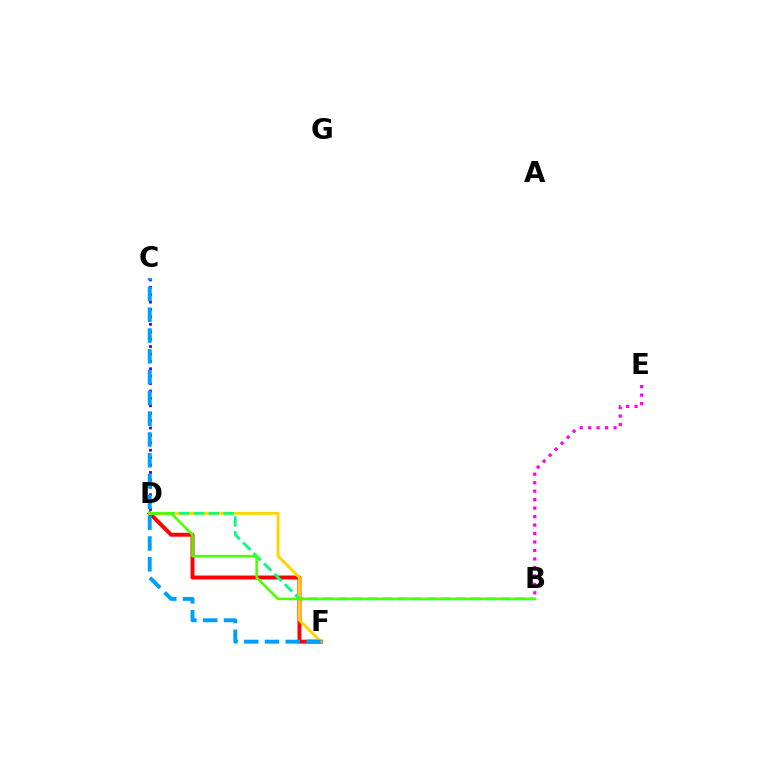{('D', 'F'): [{'color': '#ff0000', 'line_style': 'solid', 'thickness': 2.83}, {'color': '#ffd500', 'line_style': 'solid', 'thickness': 2.09}], ('C', 'D'): [{'color': '#3700ff', 'line_style': 'dotted', 'thickness': 2.01}], ('B', 'D'): [{'color': '#00ff86', 'line_style': 'dashed', 'thickness': 2.0}, {'color': '#4fff00', 'line_style': 'solid', 'thickness': 1.86}], ('B', 'E'): [{'color': '#ff00ed', 'line_style': 'dotted', 'thickness': 2.3}], ('C', 'F'): [{'color': '#009eff', 'line_style': 'dashed', 'thickness': 2.82}]}